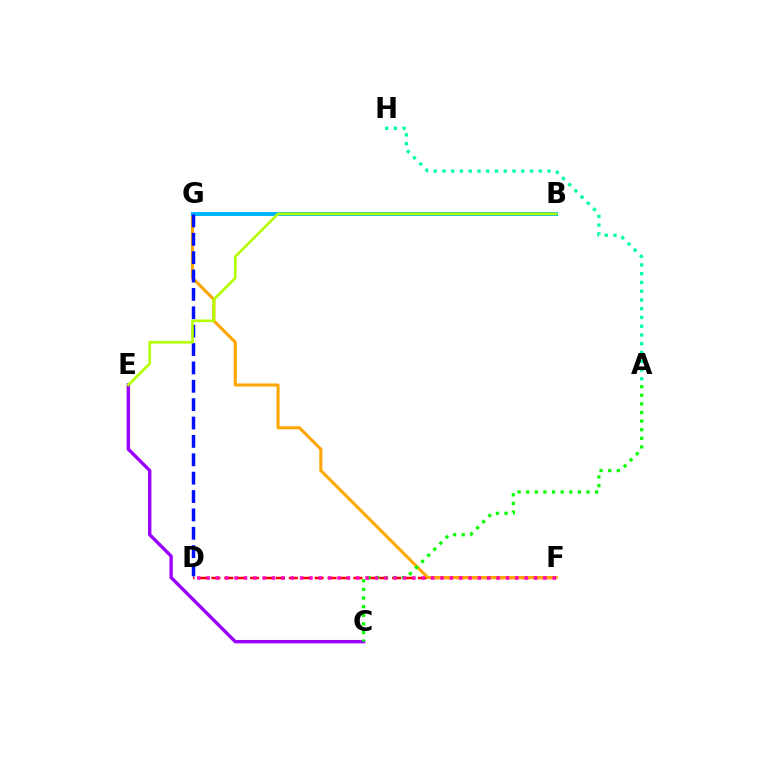{('D', 'F'): [{'color': '#ff0000', 'line_style': 'dashed', 'thickness': 1.75}, {'color': '#ff00bd', 'line_style': 'dotted', 'thickness': 2.54}], ('A', 'H'): [{'color': '#00ff9d', 'line_style': 'dotted', 'thickness': 2.38}], ('F', 'G'): [{'color': '#ffa500', 'line_style': 'solid', 'thickness': 2.2}], ('B', 'G'): [{'color': '#00b5ff', 'line_style': 'solid', 'thickness': 2.92}], ('D', 'G'): [{'color': '#0010ff', 'line_style': 'dashed', 'thickness': 2.5}], ('C', 'E'): [{'color': '#9b00ff', 'line_style': 'solid', 'thickness': 2.44}], ('A', 'C'): [{'color': '#08ff00', 'line_style': 'dotted', 'thickness': 2.34}], ('B', 'E'): [{'color': '#b3ff00', 'line_style': 'solid', 'thickness': 1.92}]}